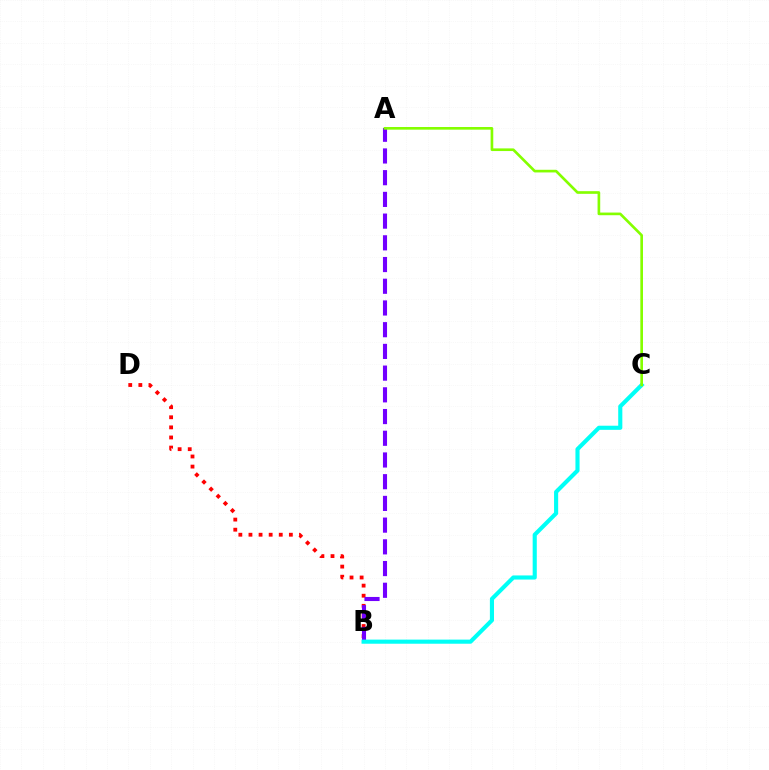{('B', 'D'): [{'color': '#ff0000', 'line_style': 'dotted', 'thickness': 2.74}], ('A', 'B'): [{'color': '#7200ff', 'line_style': 'dashed', 'thickness': 2.95}], ('B', 'C'): [{'color': '#00fff6', 'line_style': 'solid', 'thickness': 2.96}], ('A', 'C'): [{'color': '#84ff00', 'line_style': 'solid', 'thickness': 1.91}]}